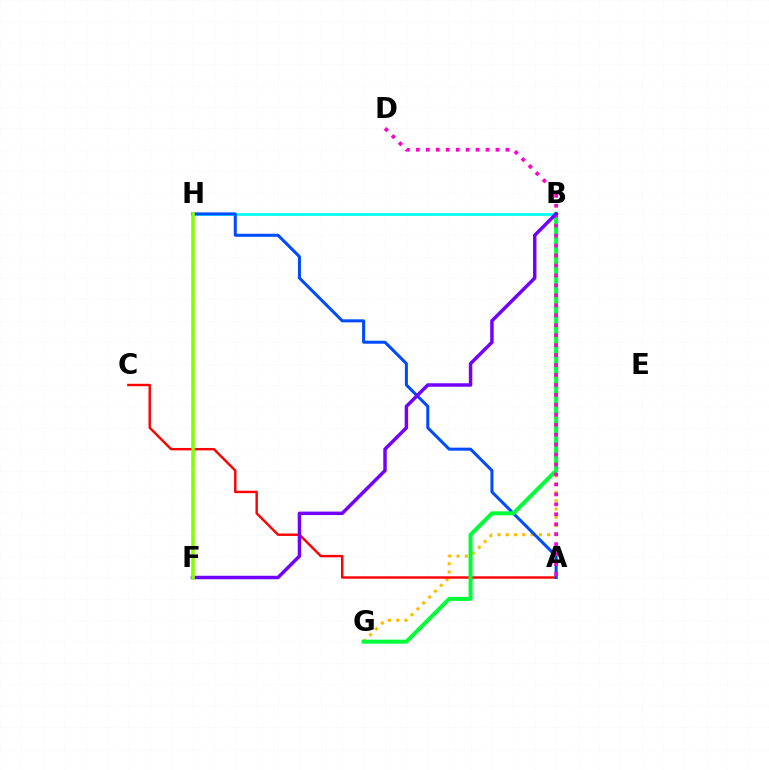{('B', 'H'): [{'color': '#00fff6', 'line_style': 'solid', 'thickness': 1.97}], ('B', 'G'): [{'color': '#ffbd00', 'line_style': 'dotted', 'thickness': 2.25}, {'color': '#00ff39', 'line_style': 'solid', 'thickness': 2.89}], ('A', 'C'): [{'color': '#ff0000', 'line_style': 'solid', 'thickness': 1.74}], ('A', 'H'): [{'color': '#004bff', 'line_style': 'solid', 'thickness': 2.18}], ('A', 'D'): [{'color': '#ff00cf', 'line_style': 'dotted', 'thickness': 2.7}], ('B', 'F'): [{'color': '#7200ff', 'line_style': 'solid', 'thickness': 2.5}], ('F', 'H'): [{'color': '#84ff00', 'line_style': 'solid', 'thickness': 2.59}]}